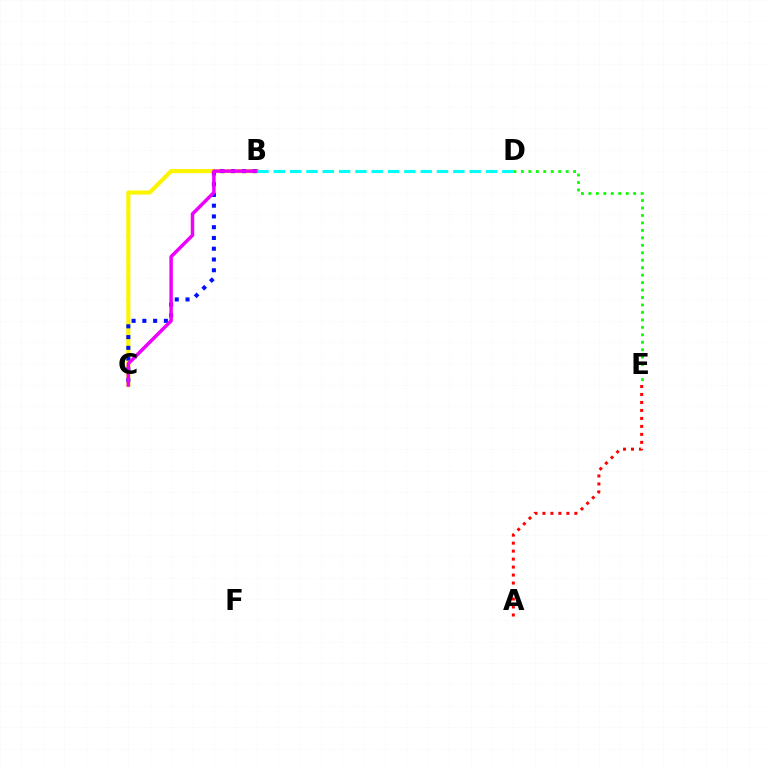{('B', 'C'): [{'color': '#fcf500', 'line_style': 'solid', 'thickness': 2.97}, {'color': '#0010ff', 'line_style': 'dotted', 'thickness': 2.92}, {'color': '#ee00ff', 'line_style': 'solid', 'thickness': 2.51}], ('B', 'D'): [{'color': '#00fff6', 'line_style': 'dashed', 'thickness': 2.22}], ('A', 'E'): [{'color': '#ff0000', 'line_style': 'dotted', 'thickness': 2.17}], ('D', 'E'): [{'color': '#08ff00', 'line_style': 'dotted', 'thickness': 2.03}]}